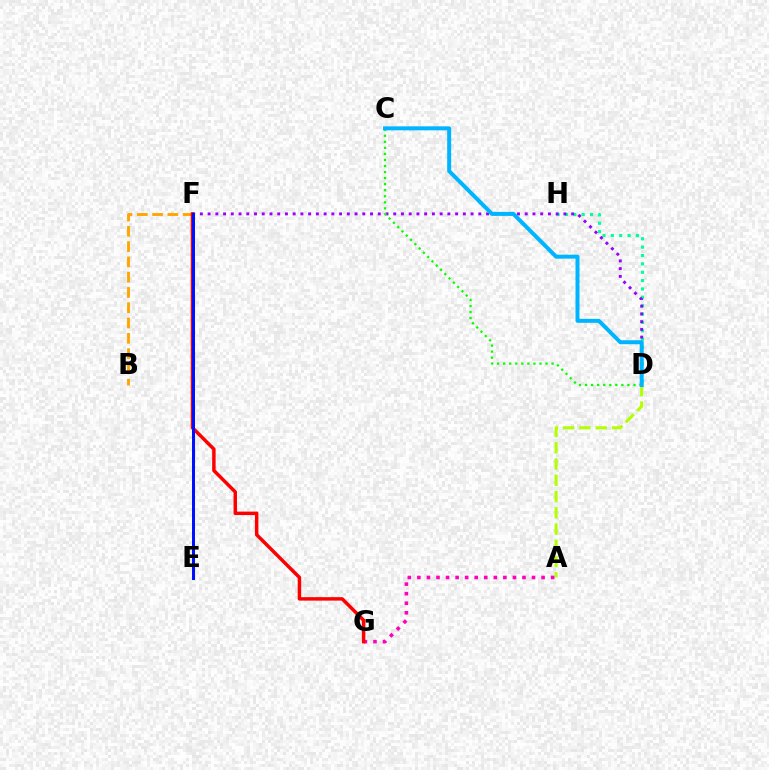{('D', 'H'): [{'color': '#00ff9d', 'line_style': 'dotted', 'thickness': 2.27}], ('B', 'F'): [{'color': '#ffa500', 'line_style': 'dashed', 'thickness': 2.08}], ('A', 'D'): [{'color': '#b3ff00', 'line_style': 'dashed', 'thickness': 2.21}], ('D', 'F'): [{'color': '#9b00ff', 'line_style': 'dotted', 'thickness': 2.1}], ('A', 'G'): [{'color': '#ff00bd', 'line_style': 'dotted', 'thickness': 2.6}], ('F', 'G'): [{'color': '#ff0000', 'line_style': 'solid', 'thickness': 2.5}], ('E', 'F'): [{'color': '#0010ff', 'line_style': 'solid', 'thickness': 2.16}], ('C', 'D'): [{'color': '#08ff00', 'line_style': 'dotted', 'thickness': 1.64}, {'color': '#00b5ff', 'line_style': 'solid', 'thickness': 2.87}]}